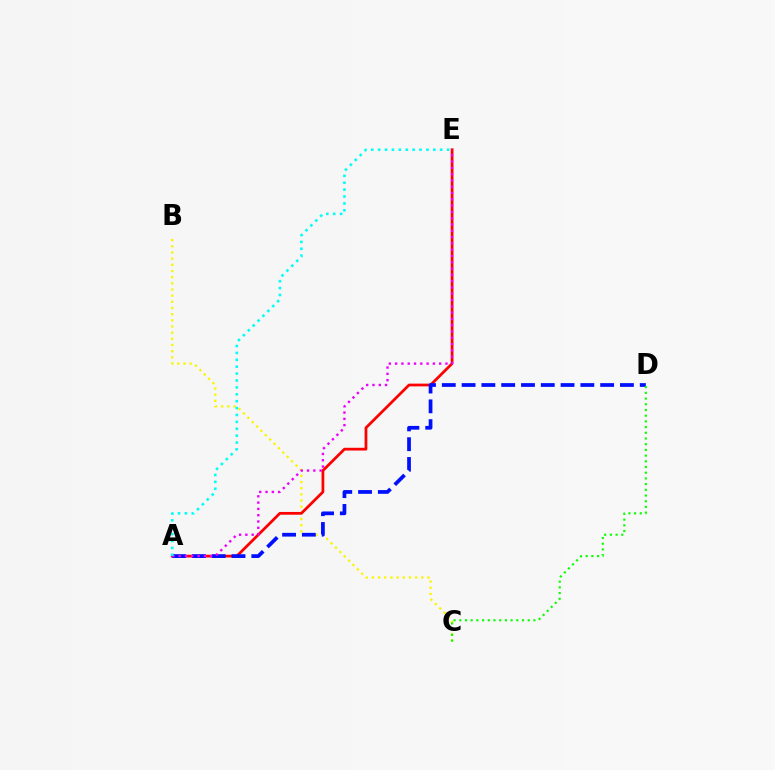{('B', 'C'): [{'color': '#fcf500', 'line_style': 'dotted', 'thickness': 1.68}], ('A', 'E'): [{'color': '#ff0000', 'line_style': 'solid', 'thickness': 1.98}, {'color': '#ee00ff', 'line_style': 'dotted', 'thickness': 1.71}, {'color': '#00fff6', 'line_style': 'dotted', 'thickness': 1.87}], ('A', 'D'): [{'color': '#0010ff', 'line_style': 'dashed', 'thickness': 2.69}], ('C', 'D'): [{'color': '#08ff00', 'line_style': 'dotted', 'thickness': 1.55}]}